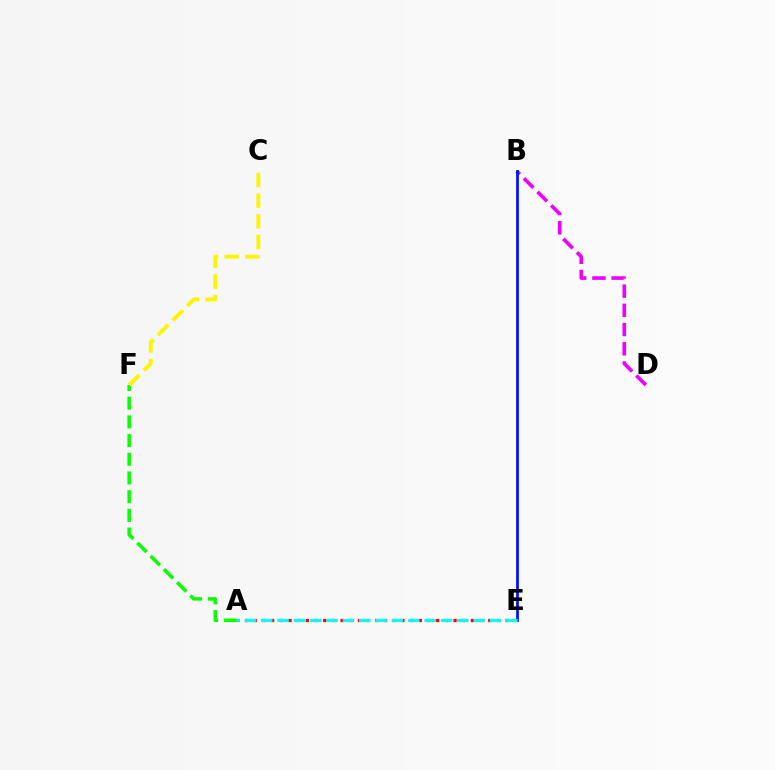{('A', 'F'): [{'color': '#08ff00', 'line_style': 'dashed', 'thickness': 2.54}], ('B', 'D'): [{'color': '#ee00ff', 'line_style': 'dashed', 'thickness': 2.61}], ('B', 'E'): [{'color': '#0010ff', 'line_style': 'solid', 'thickness': 1.98}], ('C', 'F'): [{'color': '#fcf500', 'line_style': 'dashed', 'thickness': 2.81}], ('A', 'E'): [{'color': '#ff0000', 'line_style': 'dotted', 'thickness': 2.36}, {'color': '#00fff6', 'line_style': 'dashed', 'thickness': 2.22}]}